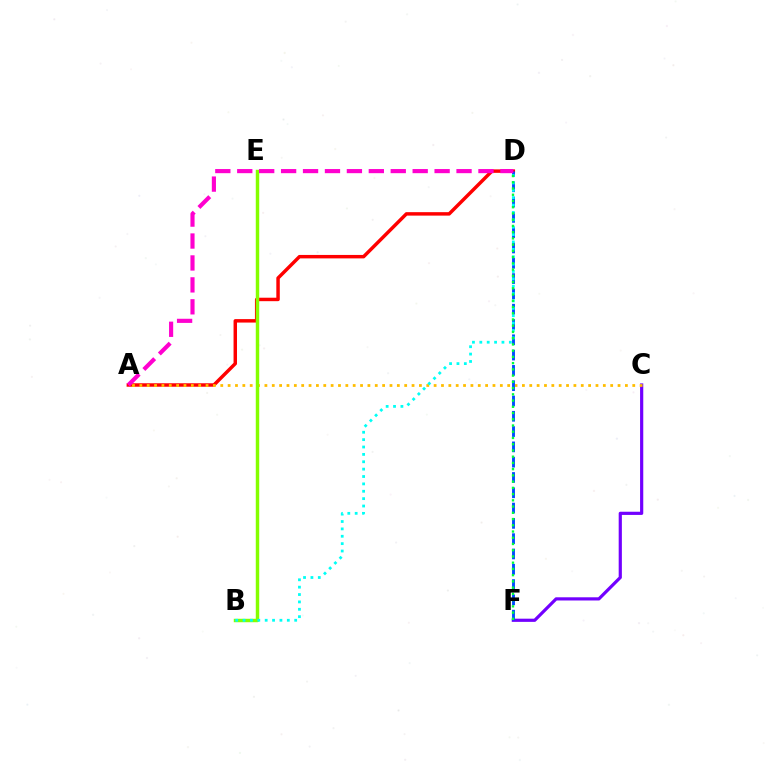{('A', 'D'): [{'color': '#ff0000', 'line_style': 'solid', 'thickness': 2.49}, {'color': '#ff00cf', 'line_style': 'dashed', 'thickness': 2.98}], ('C', 'F'): [{'color': '#7200ff', 'line_style': 'solid', 'thickness': 2.3}], ('A', 'C'): [{'color': '#ffbd00', 'line_style': 'dotted', 'thickness': 2.0}], ('D', 'F'): [{'color': '#004bff', 'line_style': 'dashed', 'thickness': 2.08}, {'color': '#00ff39', 'line_style': 'dotted', 'thickness': 1.69}], ('B', 'E'): [{'color': '#84ff00', 'line_style': 'solid', 'thickness': 2.49}], ('B', 'D'): [{'color': '#00fff6', 'line_style': 'dotted', 'thickness': 2.0}]}